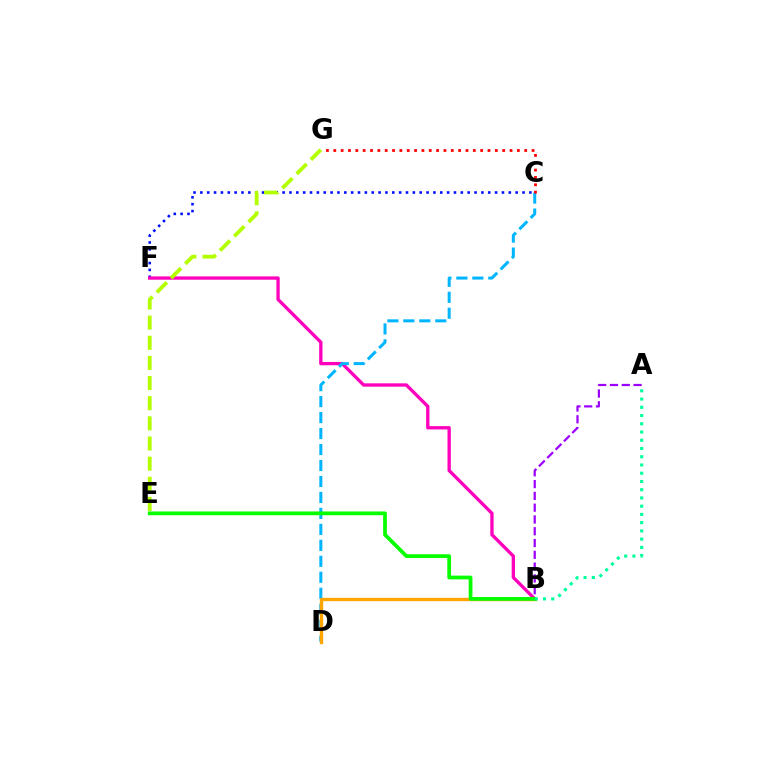{('C', 'F'): [{'color': '#0010ff', 'line_style': 'dotted', 'thickness': 1.86}], ('B', 'F'): [{'color': '#ff00bd', 'line_style': 'solid', 'thickness': 2.4}], ('A', 'B'): [{'color': '#9b00ff', 'line_style': 'dashed', 'thickness': 1.6}, {'color': '#00ff9d', 'line_style': 'dotted', 'thickness': 2.24}], ('E', 'G'): [{'color': '#b3ff00', 'line_style': 'dashed', 'thickness': 2.74}], ('C', 'D'): [{'color': '#00b5ff', 'line_style': 'dashed', 'thickness': 2.17}], ('B', 'D'): [{'color': '#ffa500', 'line_style': 'solid', 'thickness': 2.42}], ('B', 'E'): [{'color': '#08ff00', 'line_style': 'solid', 'thickness': 2.7}], ('C', 'G'): [{'color': '#ff0000', 'line_style': 'dotted', 'thickness': 2.0}]}